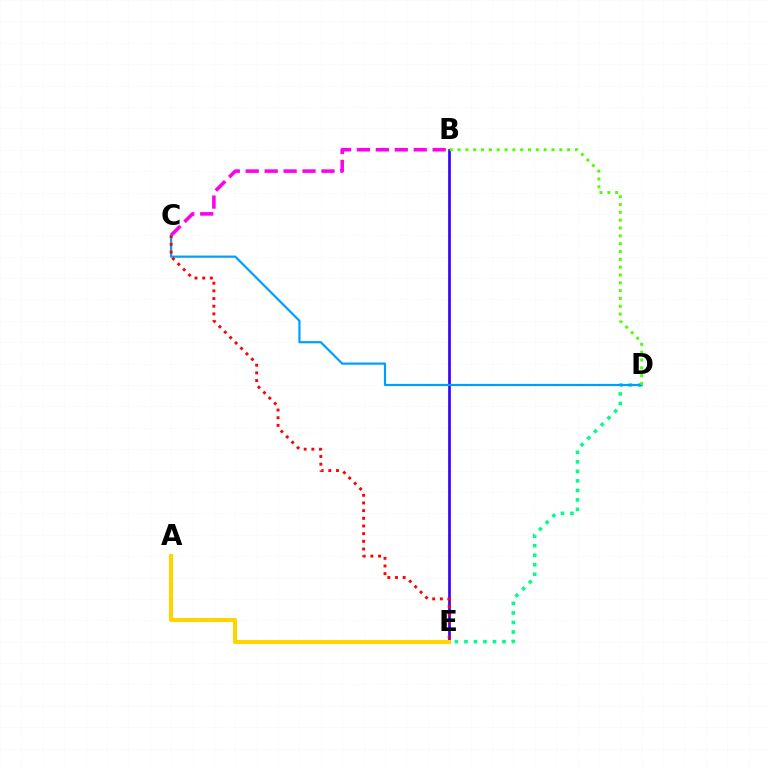{('B', 'C'): [{'color': '#ff00ed', 'line_style': 'dashed', 'thickness': 2.57}], ('B', 'E'): [{'color': '#3700ff', 'line_style': 'solid', 'thickness': 1.94}], ('A', 'E'): [{'color': '#ffd500', 'line_style': 'solid', 'thickness': 2.95}], ('D', 'E'): [{'color': '#00ff86', 'line_style': 'dotted', 'thickness': 2.58}], ('C', 'D'): [{'color': '#009eff', 'line_style': 'solid', 'thickness': 1.58}], ('C', 'E'): [{'color': '#ff0000', 'line_style': 'dotted', 'thickness': 2.08}], ('B', 'D'): [{'color': '#4fff00', 'line_style': 'dotted', 'thickness': 2.13}]}